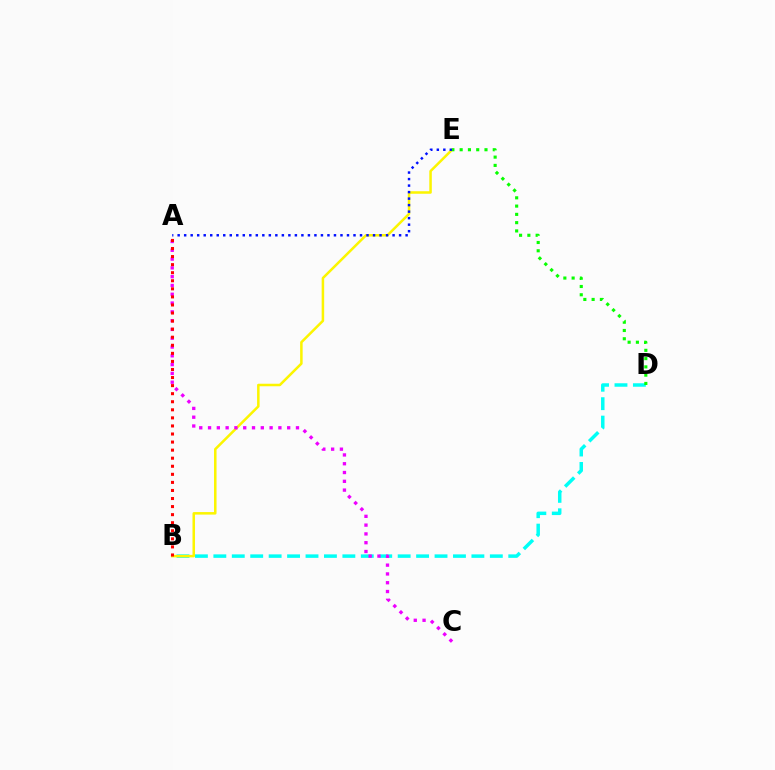{('B', 'D'): [{'color': '#00fff6', 'line_style': 'dashed', 'thickness': 2.5}], ('B', 'E'): [{'color': '#fcf500', 'line_style': 'solid', 'thickness': 1.81}], ('A', 'E'): [{'color': '#0010ff', 'line_style': 'dotted', 'thickness': 1.77}], ('A', 'C'): [{'color': '#ee00ff', 'line_style': 'dotted', 'thickness': 2.39}], ('A', 'B'): [{'color': '#ff0000', 'line_style': 'dotted', 'thickness': 2.19}], ('D', 'E'): [{'color': '#08ff00', 'line_style': 'dotted', 'thickness': 2.25}]}